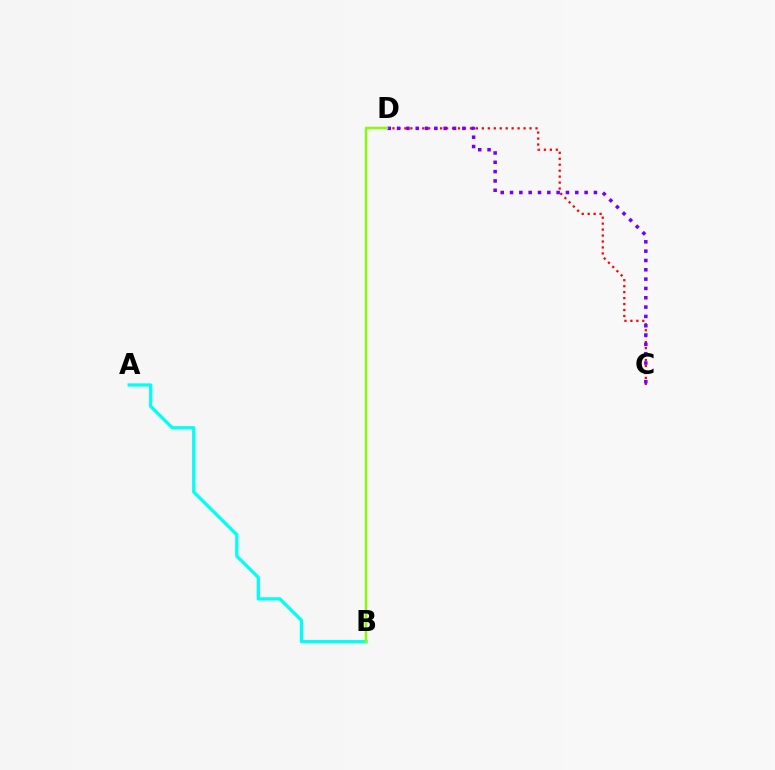{('C', 'D'): [{'color': '#ff0000', 'line_style': 'dotted', 'thickness': 1.62}, {'color': '#7200ff', 'line_style': 'dotted', 'thickness': 2.53}], ('A', 'B'): [{'color': '#00fff6', 'line_style': 'solid', 'thickness': 2.34}], ('B', 'D'): [{'color': '#84ff00', 'line_style': 'solid', 'thickness': 1.74}]}